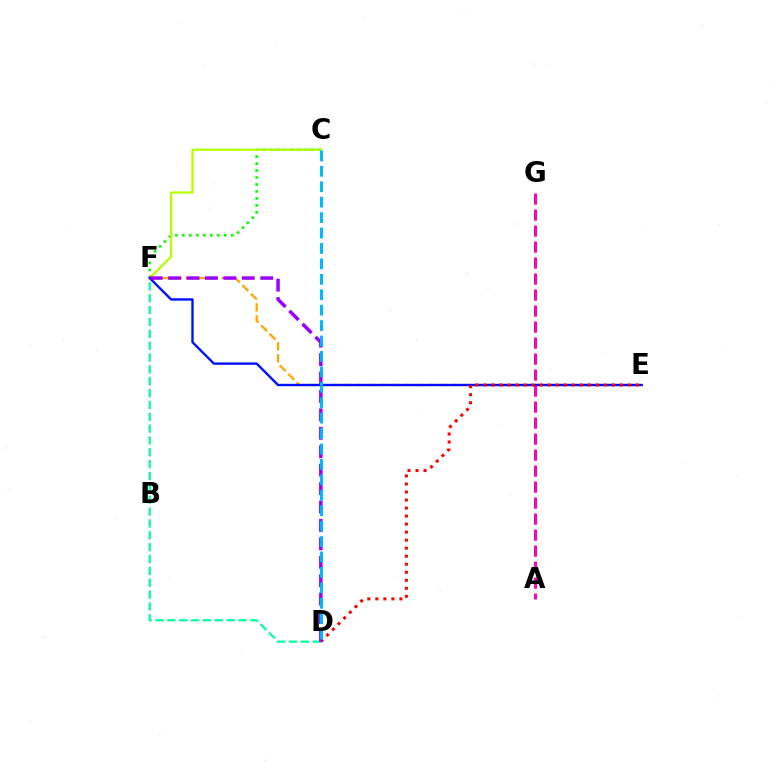{('D', 'F'): [{'color': '#00ff9d', 'line_style': 'dashed', 'thickness': 1.61}, {'color': '#9b00ff', 'line_style': 'dashed', 'thickness': 2.5}], ('E', 'F'): [{'color': '#ffa500', 'line_style': 'dashed', 'thickness': 1.62}, {'color': '#0010ff', 'line_style': 'solid', 'thickness': 1.71}], ('C', 'F'): [{'color': '#08ff00', 'line_style': 'dotted', 'thickness': 1.89}, {'color': '#b3ff00', 'line_style': 'solid', 'thickness': 1.59}], ('A', 'G'): [{'color': '#ff00bd', 'line_style': 'dashed', 'thickness': 2.17}], ('D', 'E'): [{'color': '#ff0000', 'line_style': 'dotted', 'thickness': 2.18}], ('C', 'D'): [{'color': '#00b5ff', 'line_style': 'dashed', 'thickness': 2.1}]}